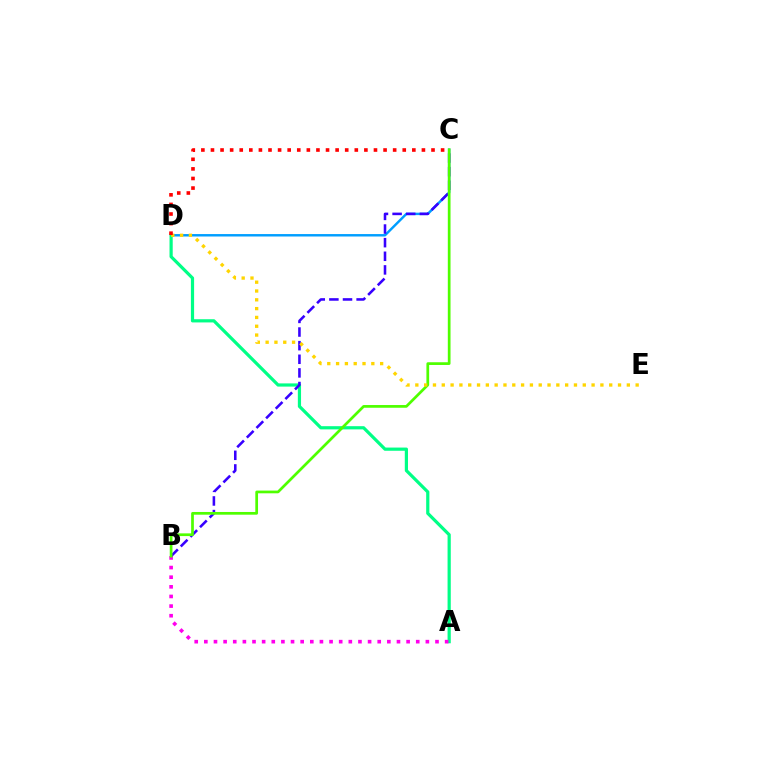{('C', 'D'): [{'color': '#009eff', 'line_style': 'solid', 'thickness': 1.75}, {'color': '#ff0000', 'line_style': 'dotted', 'thickness': 2.61}], ('A', 'D'): [{'color': '#00ff86', 'line_style': 'solid', 'thickness': 2.31}], ('A', 'B'): [{'color': '#ff00ed', 'line_style': 'dotted', 'thickness': 2.62}], ('B', 'C'): [{'color': '#3700ff', 'line_style': 'dashed', 'thickness': 1.85}, {'color': '#4fff00', 'line_style': 'solid', 'thickness': 1.96}], ('D', 'E'): [{'color': '#ffd500', 'line_style': 'dotted', 'thickness': 2.39}]}